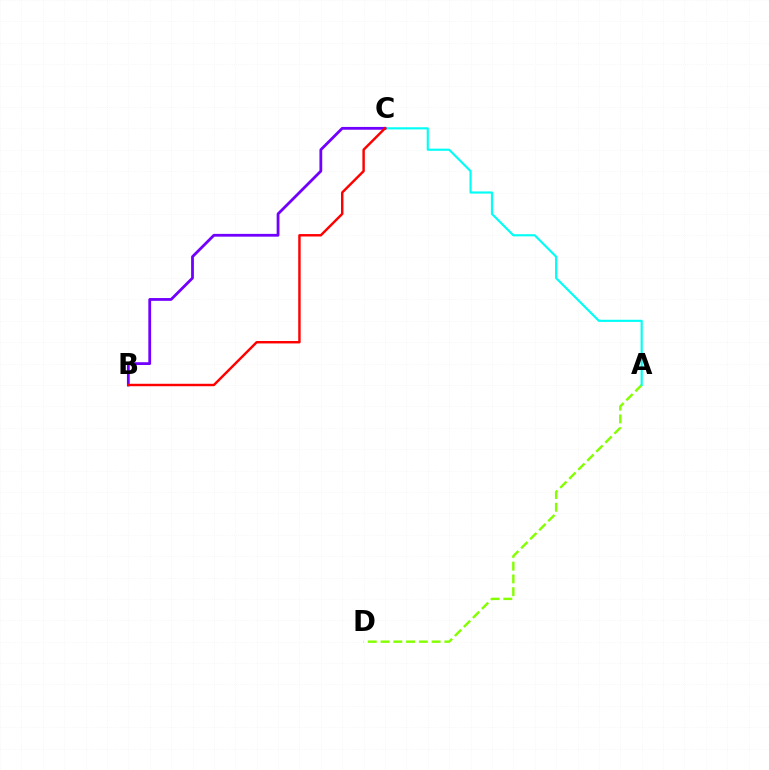{('A', 'D'): [{'color': '#84ff00', 'line_style': 'dashed', 'thickness': 1.73}], ('A', 'C'): [{'color': '#00fff6', 'line_style': 'solid', 'thickness': 1.55}], ('B', 'C'): [{'color': '#7200ff', 'line_style': 'solid', 'thickness': 2.01}, {'color': '#ff0000', 'line_style': 'solid', 'thickness': 1.75}]}